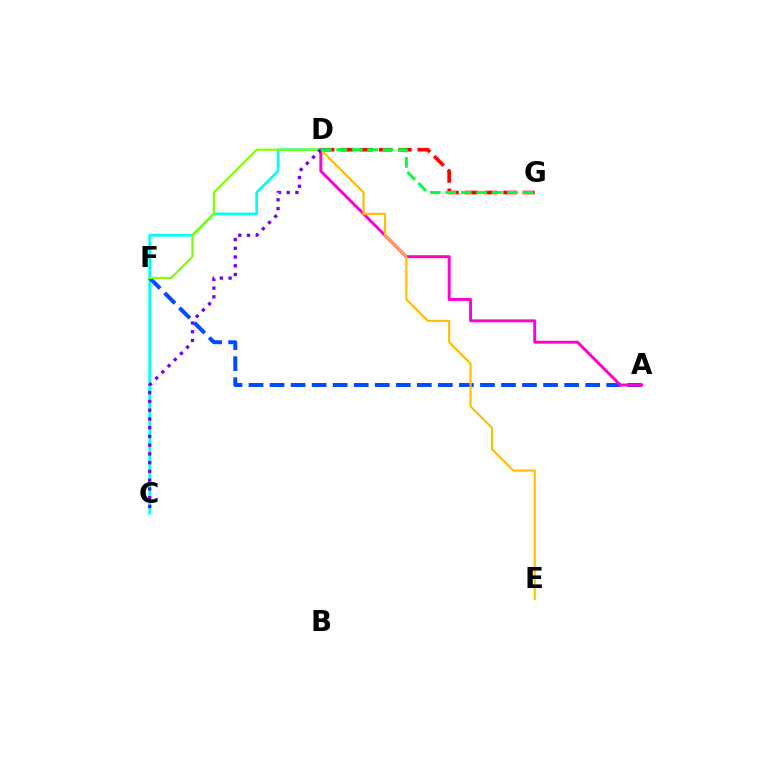{('C', 'D'): [{'color': '#00fff6', 'line_style': 'solid', 'thickness': 1.95}, {'color': '#7200ff', 'line_style': 'dotted', 'thickness': 2.38}], ('A', 'F'): [{'color': '#004bff', 'line_style': 'dashed', 'thickness': 2.86}], ('D', 'F'): [{'color': '#84ff00', 'line_style': 'solid', 'thickness': 1.61}], ('A', 'D'): [{'color': '#ff00cf', 'line_style': 'solid', 'thickness': 2.1}], ('D', 'G'): [{'color': '#ff0000', 'line_style': 'dashed', 'thickness': 2.63}, {'color': '#00ff39', 'line_style': 'dashed', 'thickness': 2.1}], ('D', 'E'): [{'color': '#ffbd00', 'line_style': 'solid', 'thickness': 1.52}]}